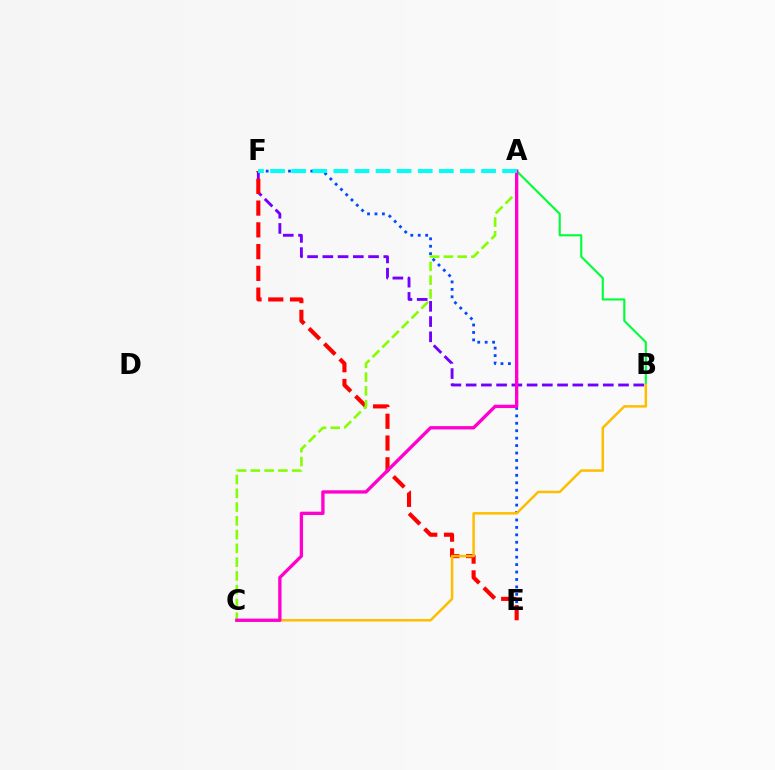{('B', 'F'): [{'color': '#7200ff', 'line_style': 'dashed', 'thickness': 2.07}], ('E', 'F'): [{'color': '#004bff', 'line_style': 'dotted', 'thickness': 2.02}, {'color': '#ff0000', 'line_style': 'dashed', 'thickness': 2.96}], ('A', 'B'): [{'color': '#00ff39', 'line_style': 'solid', 'thickness': 1.53}], ('B', 'C'): [{'color': '#ffbd00', 'line_style': 'solid', 'thickness': 1.79}], ('A', 'C'): [{'color': '#84ff00', 'line_style': 'dashed', 'thickness': 1.87}, {'color': '#ff00cf', 'line_style': 'solid', 'thickness': 2.39}], ('A', 'F'): [{'color': '#00fff6', 'line_style': 'dashed', 'thickness': 2.87}]}